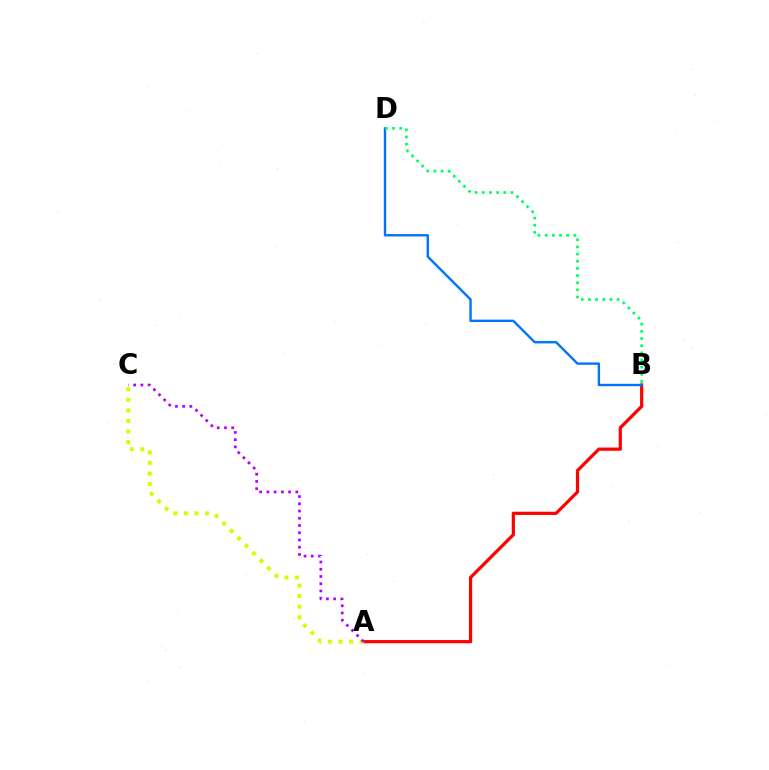{('A', 'B'): [{'color': '#ff0000', 'line_style': 'solid', 'thickness': 2.31}], ('B', 'D'): [{'color': '#0074ff', 'line_style': 'solid', 'thickness': 1.72}, {'color': '#00ff5c', 'line_style': 'dotted', 'thickness': 1.95}], ('A', 'C'): [{'color': '#d1ff00', 'line_style': 'dotted', 'thickness': 2.87}, {'color': '#b900ff', 'line_style': 'dotted', 'thickness': 1.97}]}